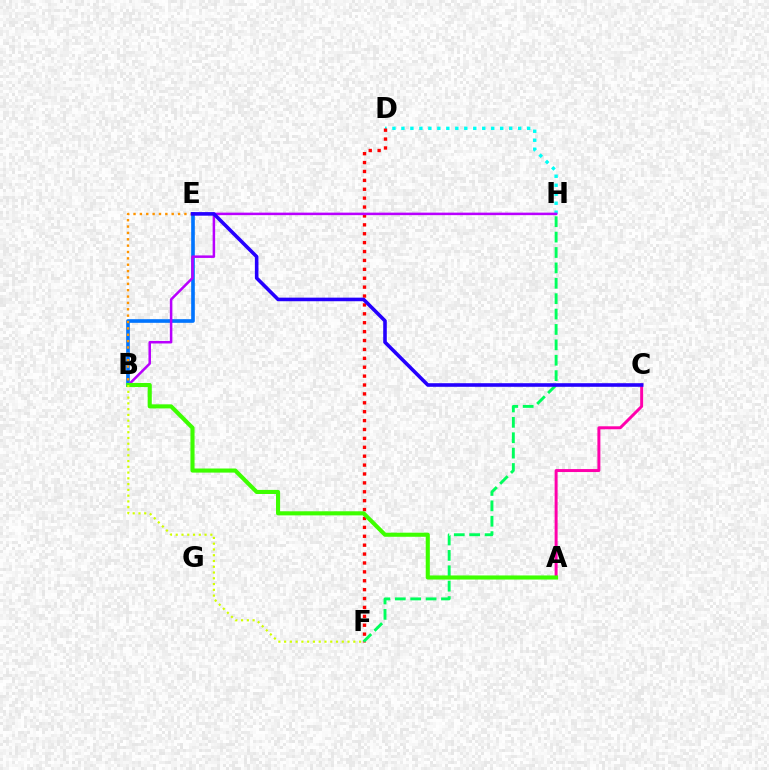{('B', 'E'): [{'color': '#0074ff', 'line_style': 'solid', 'thickness': 2.62}, {'color': '#ff9400', 'line_style': 'dotted', 'thickness': 1.73}], ('D', 'H'): [{'color': '#00fff6', 'line_style': 'dotted', 'thickness': 2.44}], ('A', 'C'): [{'color': '#ff00ac', 'line_style': 'solid', 'thickness': 2.14}], ('D', 'F'): [{'color': '#ff0000', 'line_style': 'dotted', 'thickness': 2.42}], ('F', 'H'): [{'color': '#00ff5c', 'line_style': 'dashed', 'thickness': 2.09}], ('B', 'H'): [{'color': '#b900ff', 'line_style': 'solid', 'thickness': 1.81}], ('A', 'B'): [{'color': '#3dff00', 'line_style': 'solid', 'thickness': 2.95}], ('B', 'F'): [{'color': '#d1ff00', 'line_style': 'dotted', 'thickness': 1.57}], ('C', 'E'): [{'color': '#2500ff', 'line_style': 'solid', 'thickness': 2.58}]}